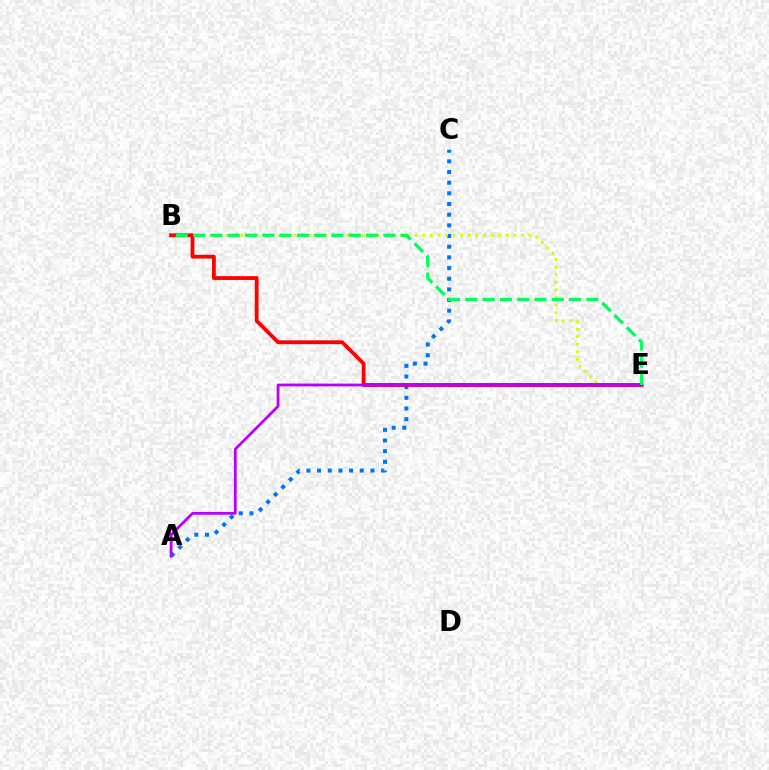{('A', 'C'): [{'color': '#0074ff', 'line_style': 'dotted', 'thickness': 2.9}], ('B', 'E'): [{'color': '#d1ff00', 'line_style': 'dotted', 'thickness': 2.06}, {'color': '#ff0000', 'line_style': 'solid', 'thickness': 2.75}, {'color': '#00ff5c', 'line_style': 'dashed', 'thickness': 2.35}], ('A', 'E'): [{'color': '#b900ff', 'line_style': 'solid', 'thickness': 2.01}]}